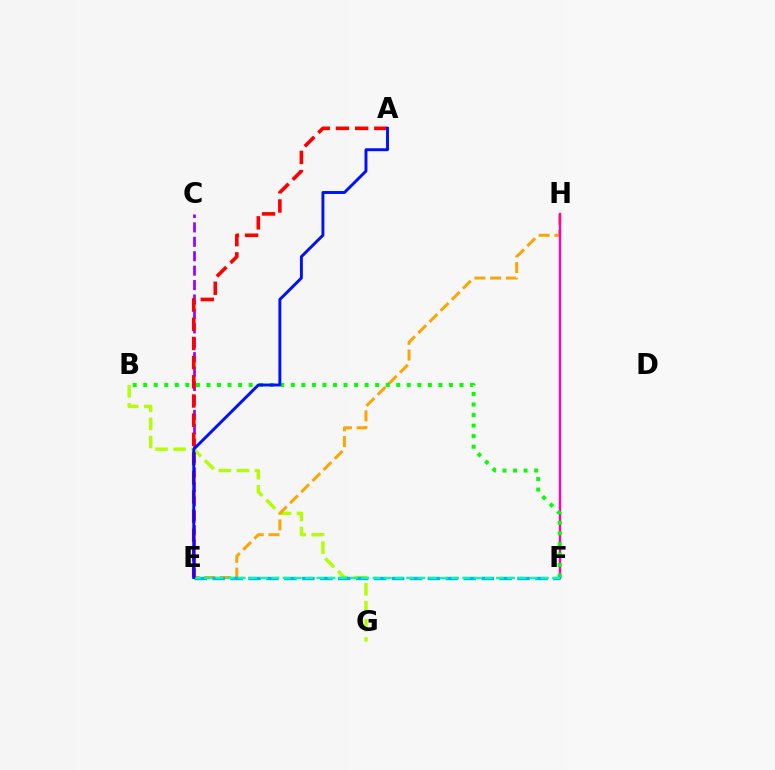{('B', 'G'): [{'color': '#b3ff00', 'line_style': 'dashed', 'thickness': 2.45}], ('E', 'H'): [{'color': '#ffa500', 'line_style': 'dashed', 'thickness': 2.14}], ('F', 'H'): [{'color': '#ff00bd', 'line_style': 'solid', 'thickness': 1.72}], ('B', 'F'): [{'color': '#08ff00', 'line_style': 'dotted', 'thickness': 2.86}], ('C', 'E'): [{'color': '#9b00ff', 'line_style': 'dashed', 'thickness': 1.96}], ('E', 'F'): [{'color': '#00b5ff', 'line_style': 'dashed', 'thickness': 2.44}, {'color': '#00ff9d', 'line_style': 'dashed', 'thickness': 1.53}], ('A', 'E'): [{'color': '#ff0000', 'line_style': 'dashed', 'thickness': 2.61}, {'color': '#0010ff', 'line_style': 'solid', 'thickness': 2.11}]}